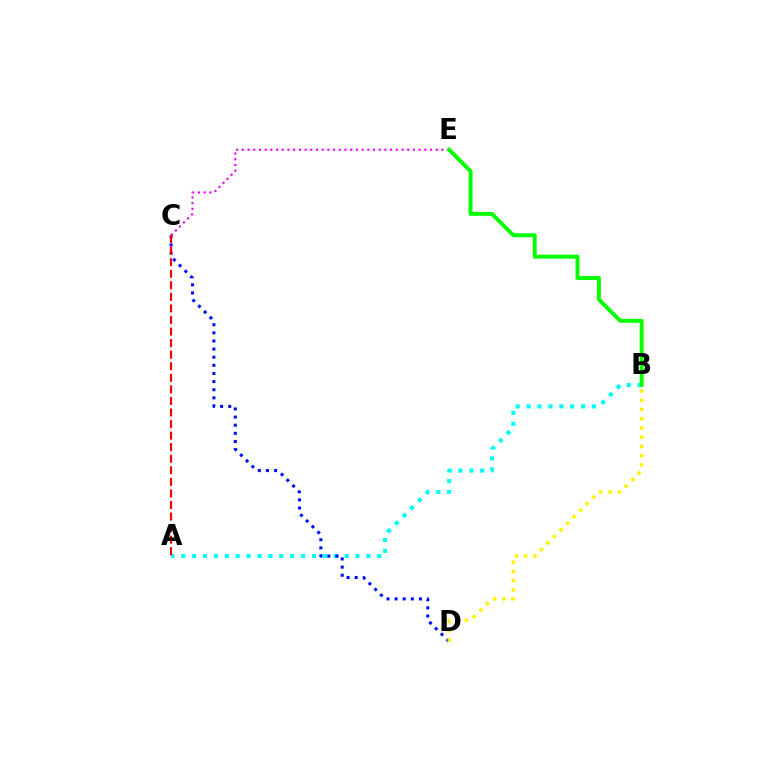{('A', 'B'): [{'color': '#00fff6', 'line_style': 'dotted', 'thickness': 2.96}], ('C', 'D'): [{'color': '#0010ff', 'line_style': 'dotted', 'thickness': 2.21}], ('C', 'E'): [{'color': '#ee00ff', 'line_style': 'dotted', 'thickness': 1.55}], ('A', 'C'): [{'color': '#ff0000', 'line_style': 'dashed', 'thickness': 1.57}], ('B', 'D'): [{'color': '#fcf500', 'line_style': 'dotted', 'thickness': 2.51}], ('B', 'E'): [{'color': '#08ff00', 'line_style': 'solid', 'thickness': 2.84}]}